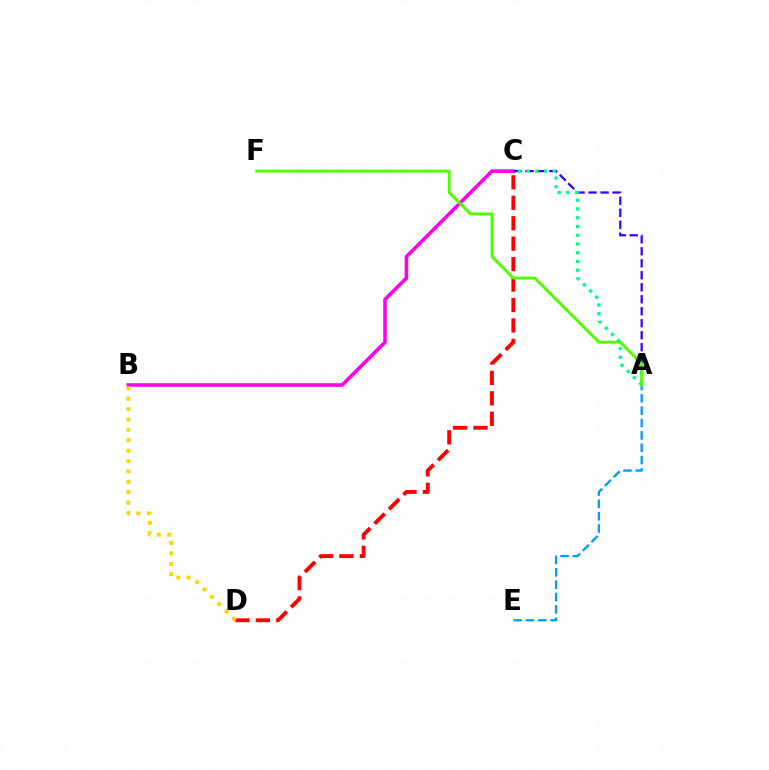{('C', 'D'): [{'color': '#ff0000', 'line_style': 'dashed', 'thickness': 2.78}], ('B', 'C'): [{'color': '#ff00ed', 'line_style': 'solid', 'thickness': 2.57}], ('A', 'C'): [{'color': '#3700ff', 'line_style': 'dashed', 'thickness': 1.63}, {'color': '#00ff86', 'line_style': 'dotted', 'thickness': 2.37}], ('A', 'E'): [{'color': '#009eff', 'line_style': 'dashed', 'thickness': 1.68}], ('B', 'D'): [{'color': '#ffd500', 'line_style': 'dotted', 'thickness': 2.83}], ('A', 'F'): [{'color': '#4fff00', 'line_style': 'solid', 'thickness': 2.08}]}